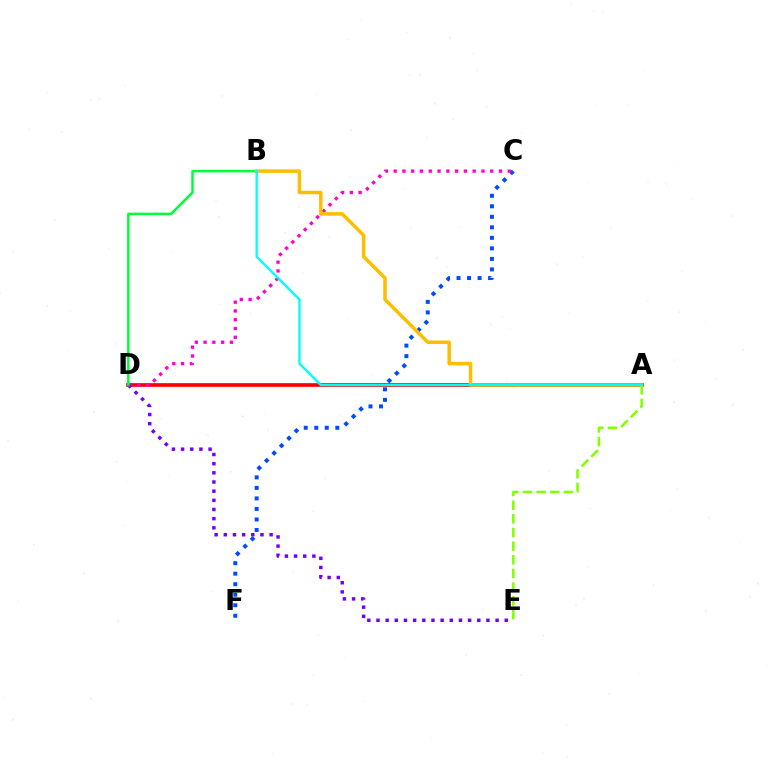{('A', 'D'): [{'color': '#ff0000', 'line_style': 'solid', 'thickness': 2.66}], ('C', 'F'): [{'color': '#004bff', 'line_style': 'dotted', 'thickness': 2.86}], ('C', 'D'): [{'color': '#ff00cf', 'line_style': 'dotted', 'thickness': 2.39}], ('D', 'E'): [{'color': '#7200ff', 'line_style': 'dotted', 'thickness': 2.49}], ('B', 'D'): [{'color': '#00ff39', 'line_style': 'solid', 'thickness': 1.8}], ('A', 'B'): [{'color': '#ffbd00', 'line_style': 'solid', 'thickness': 2.52}, {'color': '#00fff6', 'line_style': 'solid', 'thickness': 1.68}], ('A', 'E'): [{'color': '#84ff00', 'line_style': 'dashed', 'thickness': 1.86}]}